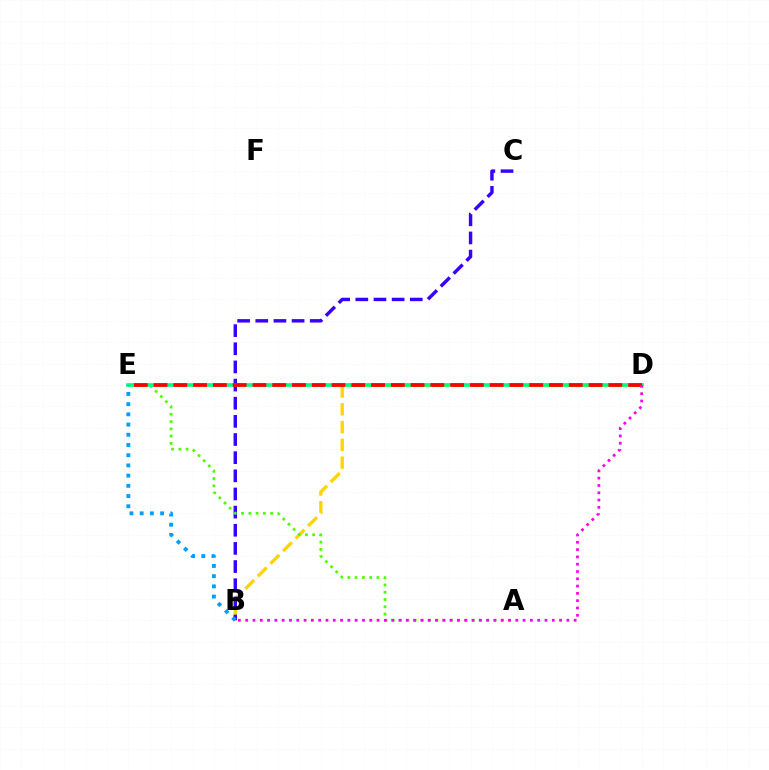{('B', 'D'): [{'color': '#ffd500', 'line_style': 'dashed', 'thickness': 2.42}, {'color': '#ff00ed', 'line_style': 'dotted', 'thickness': 1.98}], ('B', 'C'): [{'color': '#3700ff', 'line_style': 'dashed', 'thickness': 2.47}], ('A', 'E'): [{'color': '#4fff00', 'line_style': 'dotted', 'thickness': 1.98}], ('D', 'E'): [{'color': '#00ff86', 'line_style': 'solid', 'thickness': 2.59}, {'color': '#ff0000', 'line_style': 'dashed', 'thickness': 2.69}], ('B', 'E'): [{'color': '#009eff', 'line_style': 'dotted', 'thickness': 2.77}]}